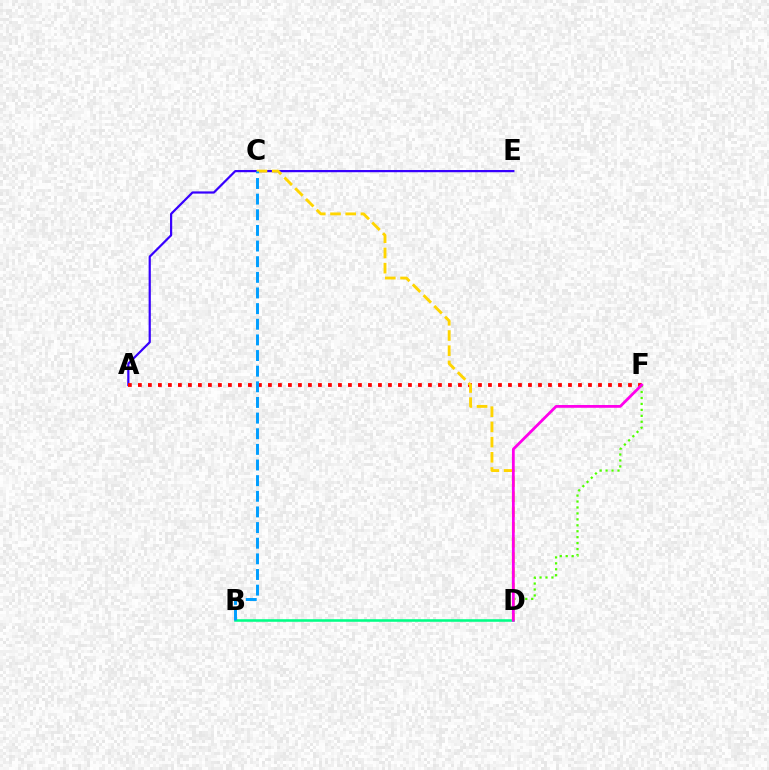{('B', 'D'): [{'color': '#00ff86', 'line_style': 'solid', 'thickness': 1.84}], ('A', 'E'): [{'color': '#3700ff', 'line_style': 'solid', 'thickness': 1.59}], ('D', 'F'): [{'color': '#4fff00', 'line_style': 'dotted', 'thickness': 1.61}, {'color': '#ff00ed', 'line_style': 'solid', 'thickness': 2.01}], ('A', 'F'): [{'color': '#ff0000', 'line_style': 'dotted', 'thickness': 2.72}], ('C', 'D'): [{'color': '#ffd500', 'line_style': 'dashed', 'thickness': 2.07}], ('B', 'C'): [{'color': '#009eff', 'line_style': 'dashed', 'thickness': 2.12}]}